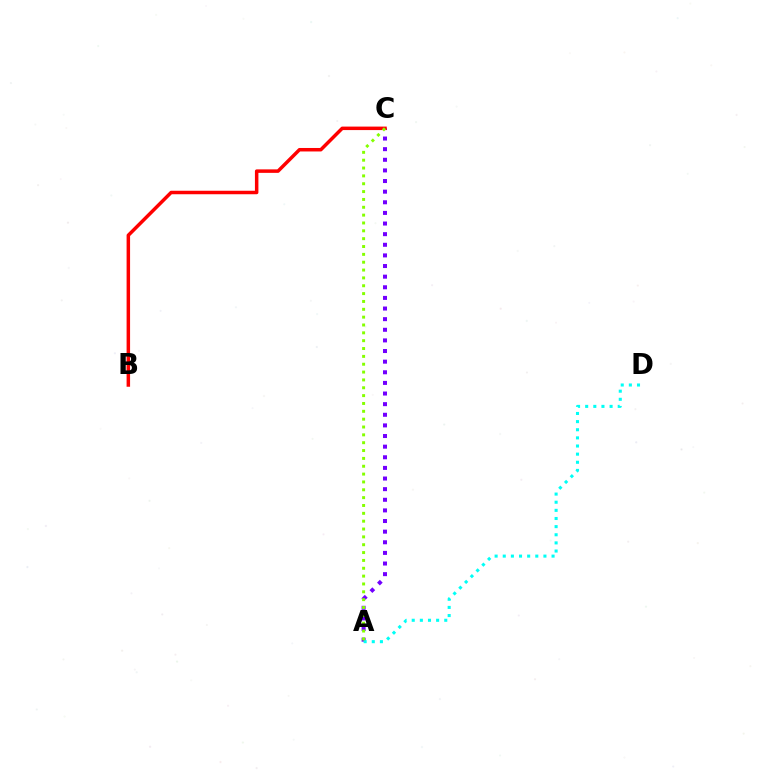{('A', 'C'): [{'color': '#7200ff', 'line_style': 'dotted', 'thickness': 2.89}, {'color': '#84ff00', 'line_style': 'dotted', 'thickness': 2.13}], ('B', 'C'): [{'color': '#ff0000', 'line_style': 'solid', 'thickness': 2.51}], ('A', 'D'): [{'color': '#00fff6', 'line_style': 'dotted', 'thickness': 2.21}]}